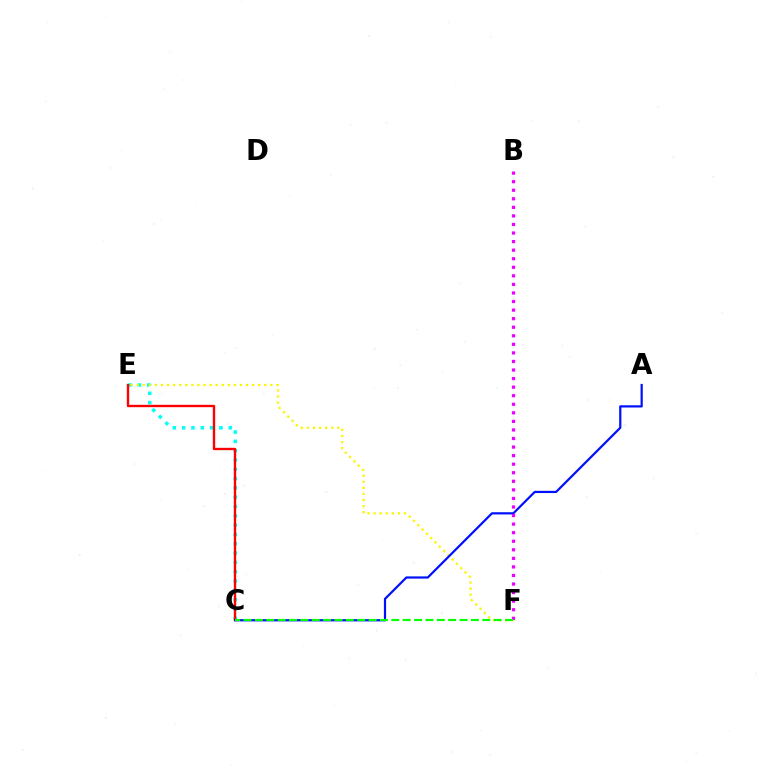{('C', 'E'): [{'color': '#00fff6', 'line_style': 'dotted', 'thickness': 2.53}, {'color': '#ff0000', 'line_style': 'solid', 'thickness': 1.7}], ('E', 'F'): [{'color': '#fcf500', 'line_style': 'dotted', 'thickness': 1.65}], ('A', 'C'): [{'color': '#0010ff', 'line_style': 'solid', 'thickness': 1.59}], ('B', 'F'): [{'color': '#ee00ff', 'line_style': 'dotted', 'thickness': 2.33}], ('C', 'F'): [{'color': '#08ff00', 'line_style': 'dashed', 'thickness': 1.54}]}